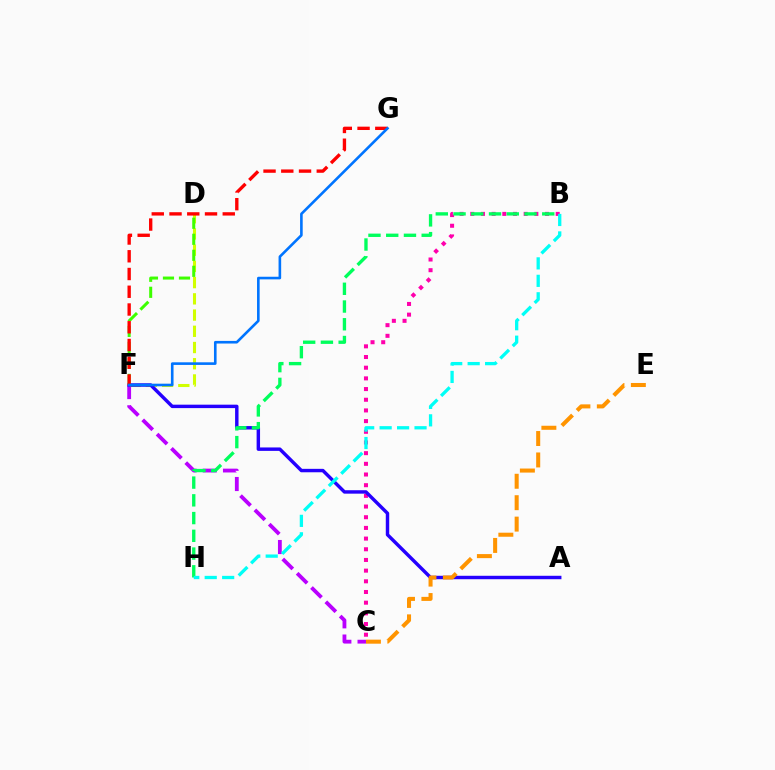{('B', 'C'): [{'color': '#ff00ac', 'line_style': 'dotted', 'thickness': 2.9}], ('C', 'F'): [{'color': '#b900ff', 'line_style': 'dashed', 'thickness': 2.75}], ('D', 'F'): [{'color': '#d1ff00', 'line_style': 'dashed', 'thickness': 2.2}, {'color': '#3dff00', 'line_style': 'dashed', 'thickness': 2.18}], ('A', 'F'): [{'color': '#2500ff', 'line_style': 'solid', 'thickness': 2.47}], ('F', 'G'): [{'color': '#ff0000', 'line_style': 'dashed', 'thickness': 2.41}, {'color': '#0074ff', 'line_style': 'solid', 'thickness': 1.88}], ('B', 'H'): [{'color': '#00ff5c', 'line_style': 'dashed', 'thickness': 2.41}, {'color': '#00fff6', 'line_style': 'dashed', 'thickness': 2.37}], ('C', 'E'): [{'color': '#ff9400', 'line_style': 'dashed', 'thickness': 2.91}]}